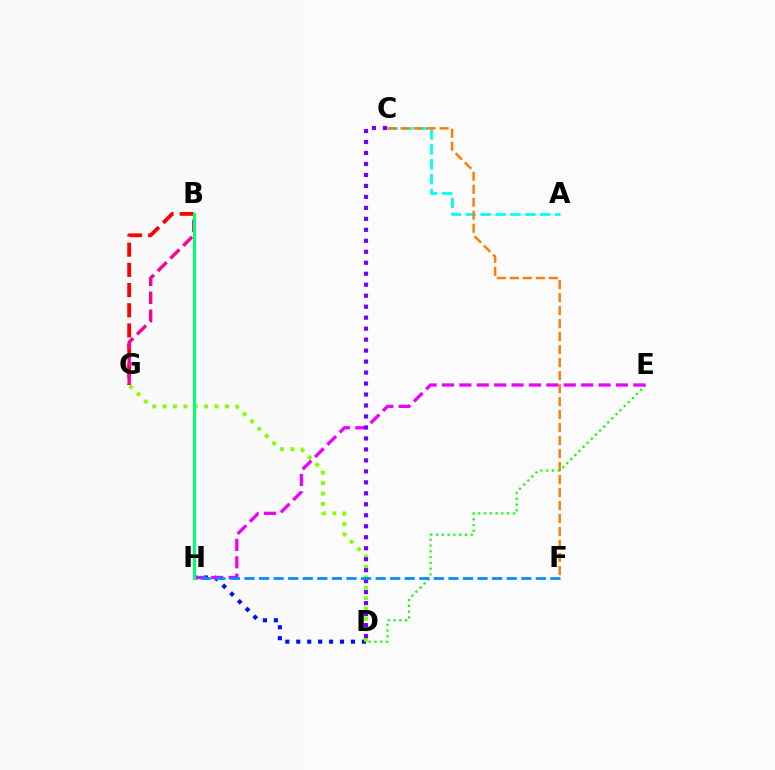{('B', 'G'): [{'color': '#ff0000', 'line_style': 'dashed', 'thickness': 2.74}, {'color': '#ff0094', 'line_style': 'dashed', 'thickness': 2.44}], ('D', 'H'): [{'color': '#0010ff', 'line_style': 'dotted', 'thickness': 2.97}], ('A', 'C'): [{'color': '#00fff6', 'line_style': 'dashed', 'thickness': 2.03}], ('C', 'F'): [{'color': '#ff7c00', 'line_style': 'dashed', 'thickness': 1.77}], ('D', 'G'): [{'color': '#84ff00', 'line_style': 'dotted', 'thickness': 2.82}], ('D', 'E'): [{'color': '#08ff00', 'line_style': 'dotted', 'thickness': 1.57}], ('E', 'H'): [{'color': '#ee00ff', 'line_style': 'dashed', 'thickness': 2.36}], ('C', 'D'): [{'color': '#7200ff', 'line_style': 'dotted', 'thickness': 2.98}], ('B', 'H'): [{'color': '#fcf500', 'line_style': 'dashed', 'thickness': 2.03}, {'color': '#00ff74', 'line_style': 'solid', 'thickness': 2.22}], ('F', 'H'): [{'color': '#008cff', 'line_style': 'dashed', 'thickness': 1.98}]}